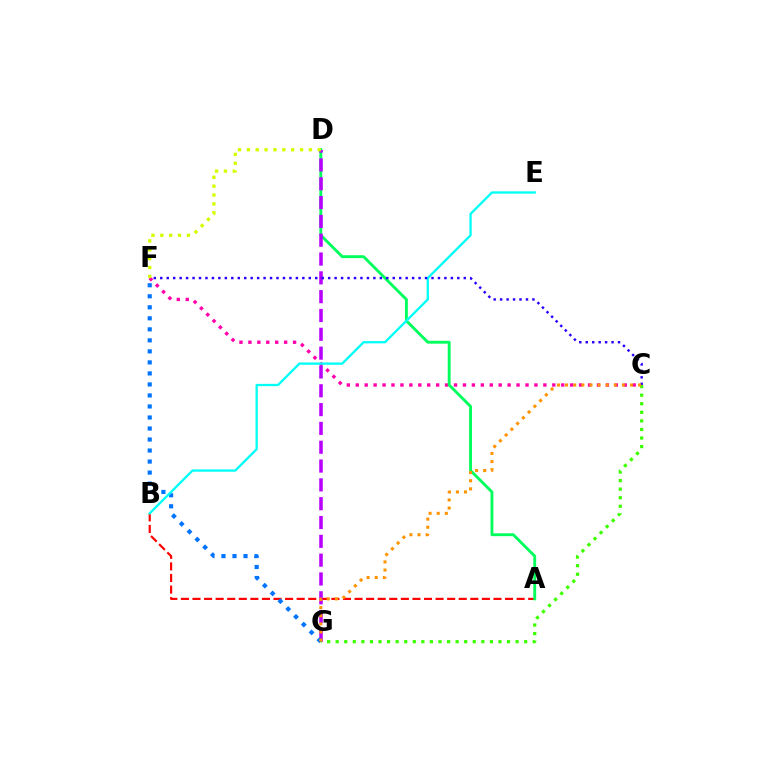{('C', 'F'): [{'color': '#ff00ac', 'line_style': 'dotted', 'thickness': 2.43}, {'color': '#2500ff', 'line_style': 'dotted', 'thickness': 1.75}], ('A', 'B'): [{'color': '#ff0000', 'line_style': 'dashed', 'thickness': 1.57}], ('A', 'D'): [{'color': '#00ff5c', 'line_style': 'solid', 'thickness': 2.06}], ('D', 'G'): [{'color': '#b900ff', 'line_style': 'dashed', 'thickness': 2.56}], ('F', 'G'): [{'color': '#0074ff', 'line_style': 'dotted', 'thickness': 2.99}], ('C', 'G'): [{'color': '#3dff00', 'line_style': 'dotted', 'thickness': 2.33}, {'color': '#ff9400', 'line_style': 'dotted', 'thickness': 2.21}], ('D', 'F'): [{'color': '#d1ff00', 'line_style': 'dotted', 'thickness': 2.41}], ('B', 'E'): [{'color': '#00fff6', 'line_style': 'solid', 'thickness': 1.66}]}